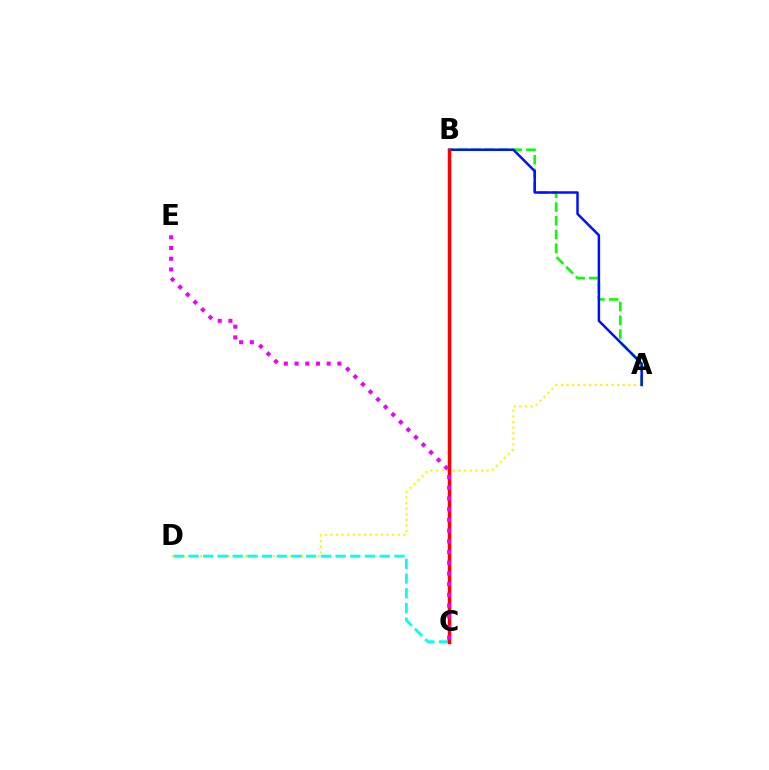{('A', 'D'): [{'color': '#fcf500', 'line_style': 'dotted', 'thickness': 1.53}], ('A', 'B'): [{'color': '#08ff00', 'line_style': 'dashed', 'thickness': 1.87}, {'color': '#0010ff', 'line_style': 'solid', 'thickness': 1.79}], ('C', 'D'): [{'color': '#00fff6', 'line_style': 'dashed', 'thickness': 2.0}], ('B', 'C'): [{'color': '#ff0000', 'line_style': 'solid', 'thickness': 2.5}], ('C', 'E'): [{'color': '#ee00ff', 'line_style': 'dotted', 'thickness': 2.91}]}